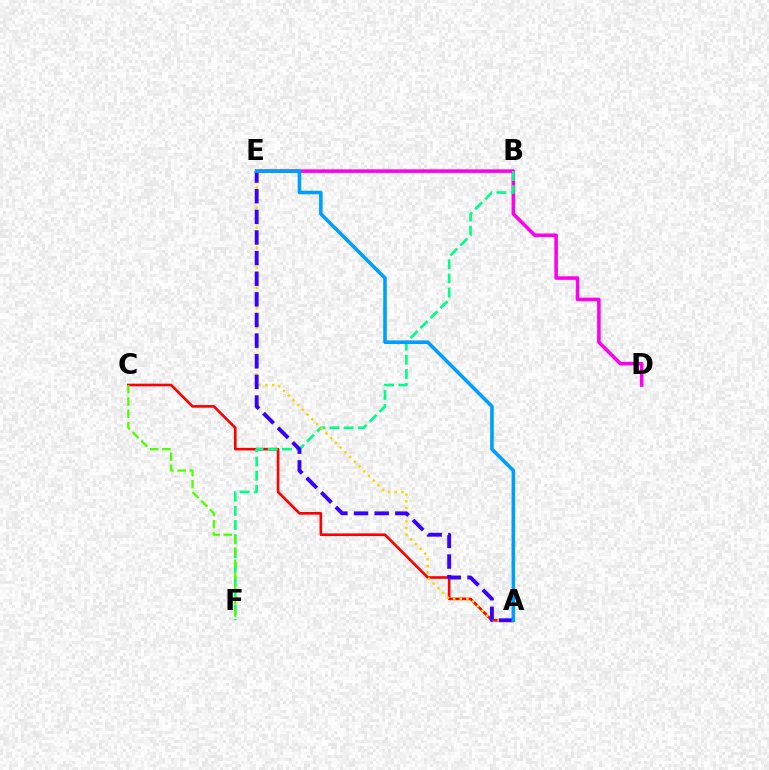{('D', 'E'): [{'color': '#ff00ed', 'line_style': 'solid', 'thickness': 2.56}], ('A', 'C'): [{'color': '#ff0000', 'line_style': 'solid', 'thickness': 1.9}], ('B', 'F'): [{'color': '#00ff86', 'line_style': 'dashed', 'thickness': 1.92}], ('A', 'E'): [{'color': '#ffd500', 'line_style': 'dotted', 'thickness': 1.81}, {'color': '#3700ff', 'line_style': 'dashed', 'thickness': 2.8}, {'color': '#009eff', 'line_style': 'solid', 'thickness': 2.58}], ('C', 'F'): [{'color': '#4fff00', 'line_style': 'dashed', 'thickness': 1.66}]}